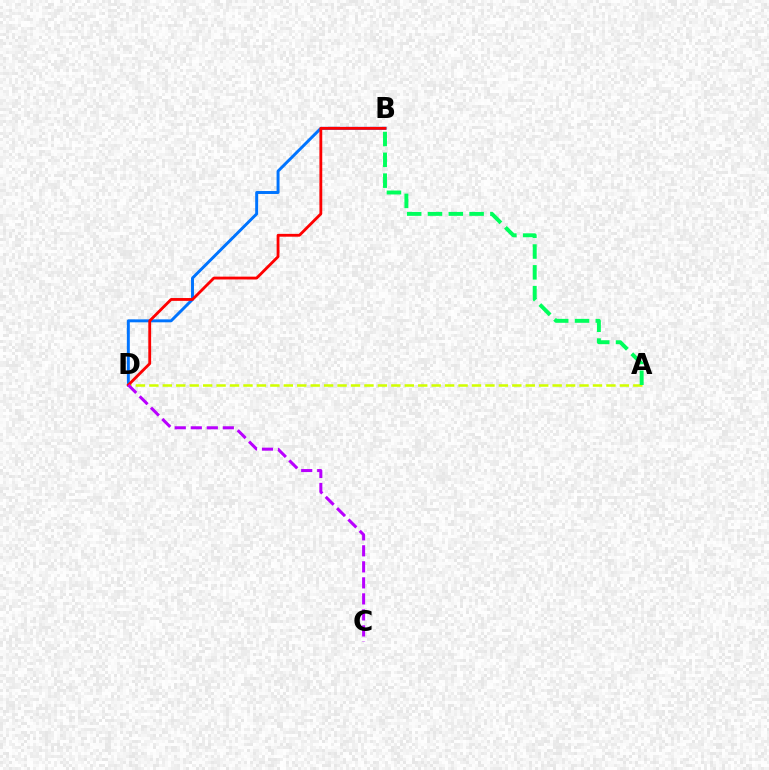{('B', 'D'): [{'color': '#0074ff', 'line_style': 'solid', 'thickness': 2.12}, {'color': '#ff0000', 'line_style': 'solid', 'thickness': 2.04}], ('A', 'D'): [{'color': '#d1ff00', 'line_style': 'dashed', 'thickness': 1.83}], ('A', 'B'): [{'color': '#00ff5c', 'line_style': 'dashed', 'thickness': 2.83}], ('C', 'D'): [{'color': '#b900ff', 'line_style': 'dashed', 'thickness': 2.18}]}